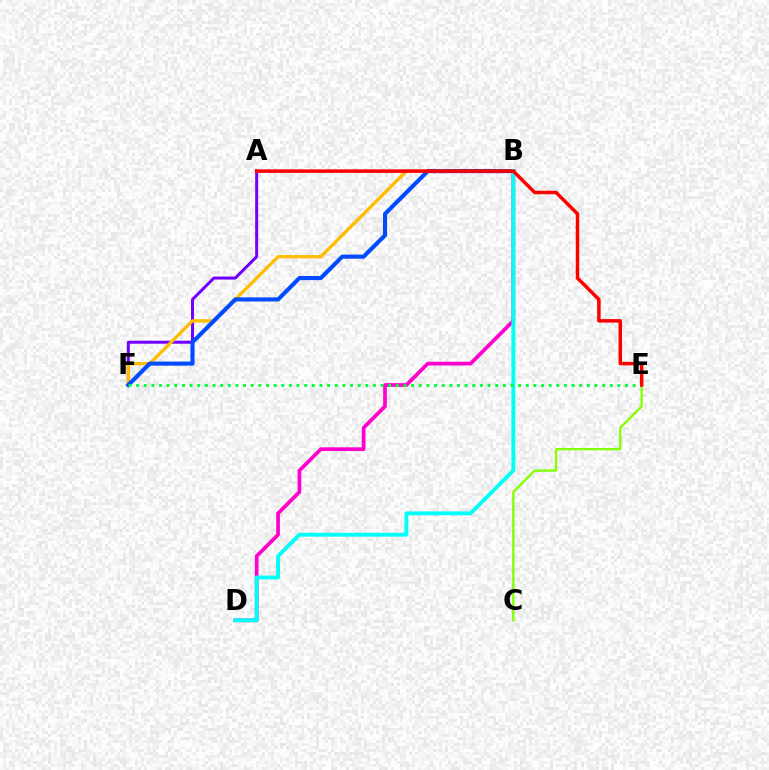{('A', 'F'): [{'color': '#7200ff', 'line_style': 'solid', 'thickness': 2.16}], ('B', 'F'): [{'color': '#ffbd00', 'line_style': 'solid', 'thickness': 2.35}, {'color': '#004bff', 'line_style': 'solid', 'thickness': 2.95}], ('B', 'D'): [{'color': '#ff00cf', 'line_style': 'solid', 'thickness': 2.67}, {'color': '#00fff6', 'line_style': 'solid', 'thickness': 2.77}], ('E', 'F'): [{'color': '#00ff39', 'line_style': 'dotted', 'thickness': 2.08}], ('C', 'E'): [{'color': '#84ff00', 'line_style': 'solid', 'thickness': 1.68}], ('A', 'E'): [{'color': '#ff0000', 'line_style': 'solid', 'thickness': 2.51}]}